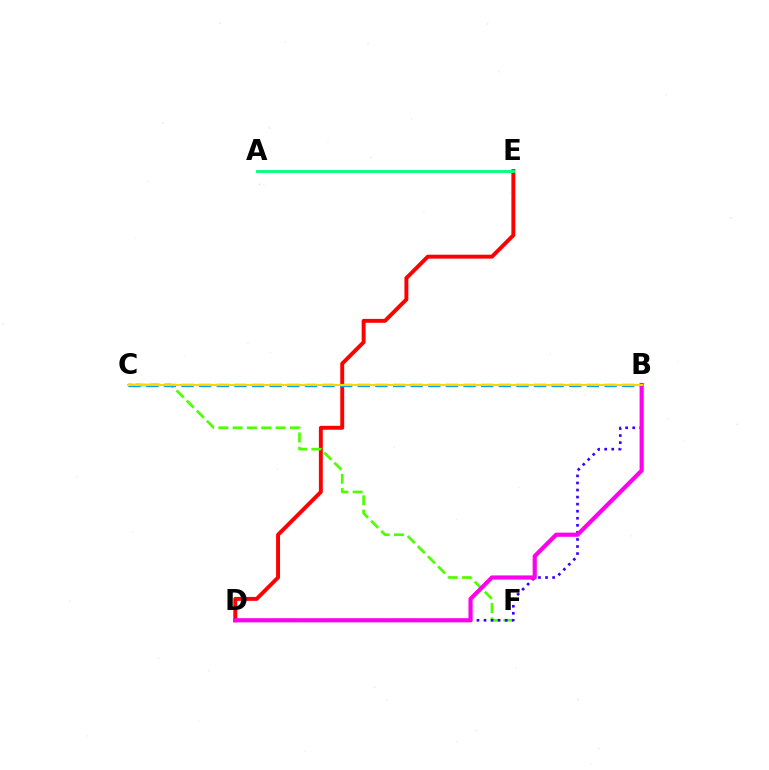{('D', 'E'): [{'color': '#ff0000', 'line_style': 'solid', 'thickness': 2.82}], ('C', 'F'): [{'color': '#4fff00', 'line_style': 'dashed', 'thickness': 1.94}], ('A', 'E'): [{'color': '#00ff86', 'line_style': 'solid', 'thickness': 2.06}], ('B', 'D'): [{'color': '#3700ff', 'line_style': 'dotted', 'thickness': 1.92}, {'color': '#ff00ed', 'line_style': 'solid', 'thickness': 3.0}], ('B', 'C'): [{'color': '#009eff', 'line_style': 'dashed', 'thickness': 2.39}, {'color': '#ffd500', 'line_style': 'solid', 'thickness': 1.51}]}